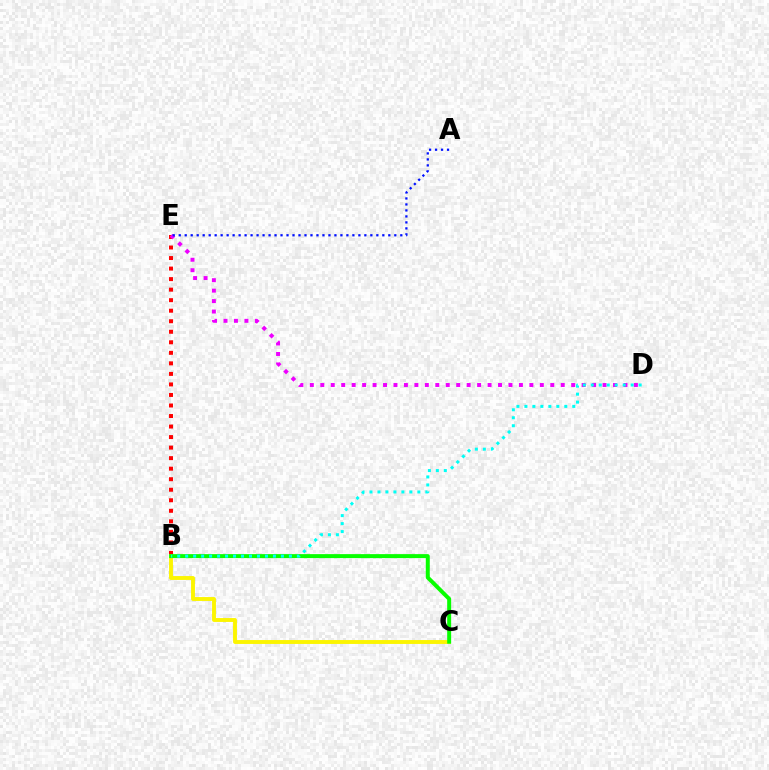{('B', 'E'): [{'color': '#ff0000', 'line_style': 'dotted', 'thickness': 2.86}], ('B', 'C'): [{'color': '#fcf500', 'line_style': 'solid', 'thickness': 2.8}, {'color': '#08ff00', 'line_style': 'solid', 'thickness': 2.86}], ('D', 'E'): [{'color': '#ee00ff', 'line_style': 'dotted', 'thickness': 2.84}], ('A', 'E'): [{'color': '#0010ff', 'line_style': 'dotted', 'thickness': 1.63}], ('B', 'D'): [{'color': '#00fff6', 'line_style': 'dotted', 'thickness': 2.17}]}